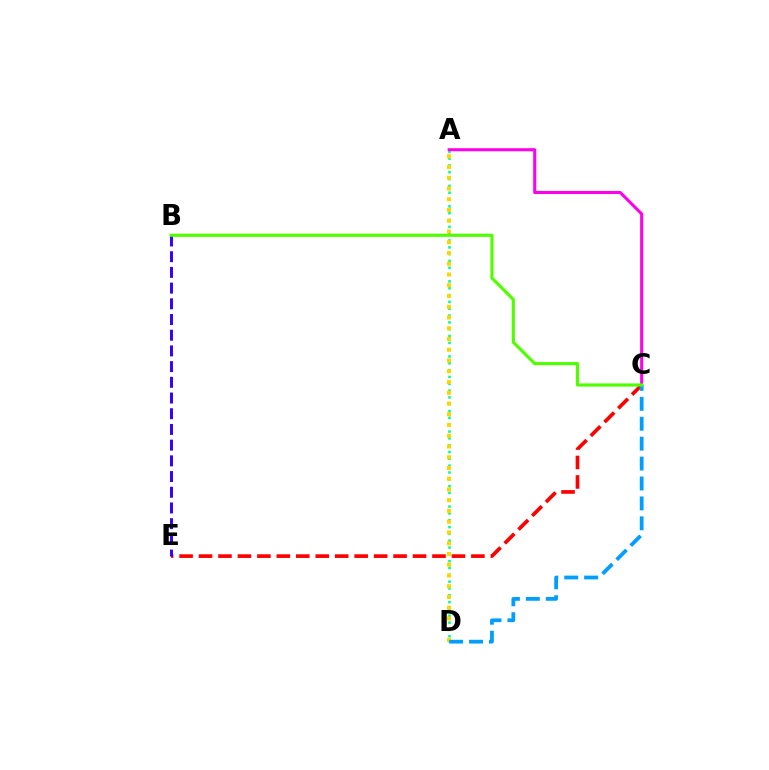{('A', 'D'): [{'color': '#00ff86', 'line_style': 'dotted', 'thickness': 1.85}, {'color': '#ffd500', 'line_style': 'dotted', 'thickness': 2.92}], ('A', 'C'): [{'color': '#ff00ed', 'line_style': 'solid', 'thickness': 2.2}], ('C', 'E'): [{'color': '#ff0000', 'line_style': 'dashed', 'thickness': 2.64}], ('B', 'E'): [{'color': '#3700ff', 'line_style': 'dashed', 'thickness': 2.13}], ('C', 'D'): [{'color': '#009eff', 'line_style': 'dashed', 'thickness': 2.71}], ('B', 'C'): [{'color': '#4fff00', 'line_style': 'solid', 'thickness': 2.26}]}